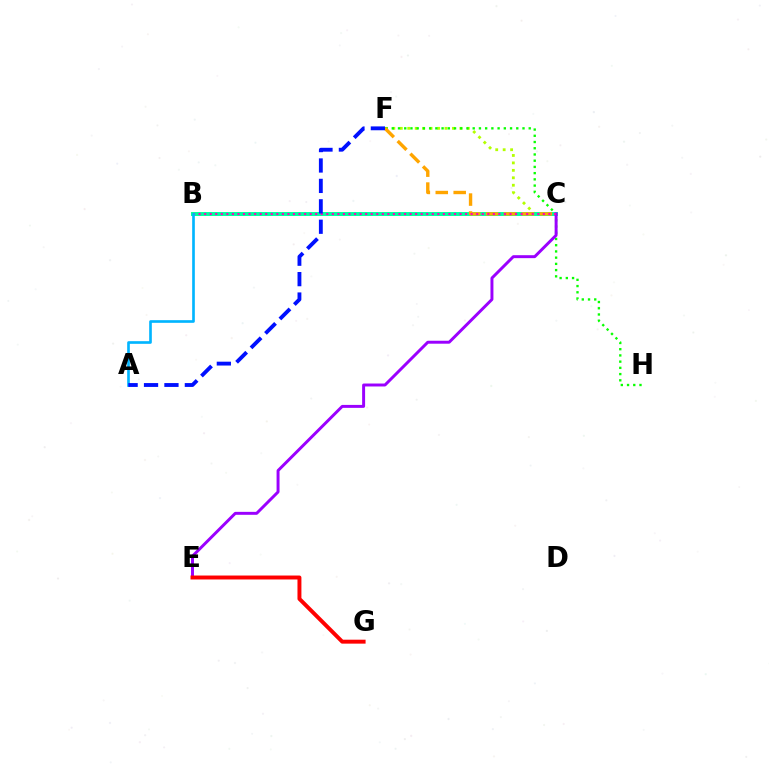{('C', 'F'): [{'color': '#b3ff00', 'line_style': 'dotted', 'thickness': 2.02}, {'color': '#ffa500', 'line_style': 'dashed', 'thickness': 2.44}], ('F', 'H'): [{'color': '#08ff00', 'line_style': 'dotted', 'thickness': 1.69}], ('B', 'C'): [{'color': '#00ff9d', 'line_style': 'solid', 'thickness': 2.84}, {'color': '#ff00bd', 'line_style': 'dotted', 'thickness': 1.51}], ('C', 'E'): [{'color': '#9b00ff', 'line_style': 'solid', 'thickness': 2.13}], ('E', 'G'): [{'color': '#ff0000', 'line_style': 'solid', 'thickness': 2.84}], ('A', 'B'): [{'color': '#00b5ff', 'line_style': 'solid', 'thickness': 1.91}], ('A', 'F'): [{'color': '#0010ff', 'line_style': 'dashed', 'thickness': 2.77}]}